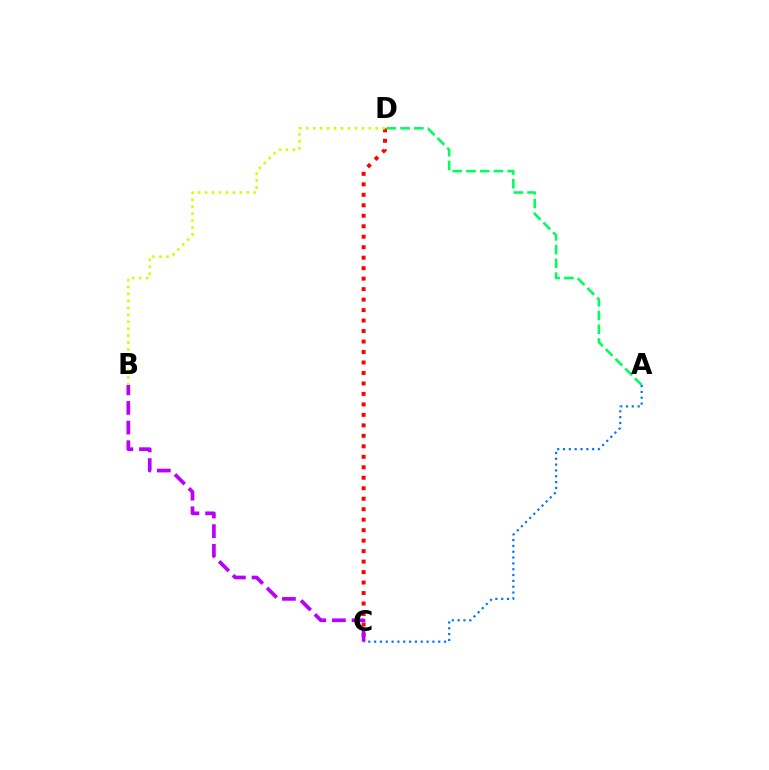{('A', 'C'): [{'color': '#0074ff', 'line_style': 'dotted', 'thickness': 1.58}], ('C', 'D'): [{'color': '#ff0000', 'line_style': 'dotted', 'thickness': 2.85}], ('B', 'D'): [{'color': '#d1ff00', 'line_style': 'dotted', 'thickness': 1.89}], ('B', 'C'): [{'color': '#b900ff', 'line_style': 'dashed', 'thickness': 2.67}], ('A', 'D'): [{'color': '#00ff5c', 'line_style': 'dashed', 'thickness': 1.87}]}